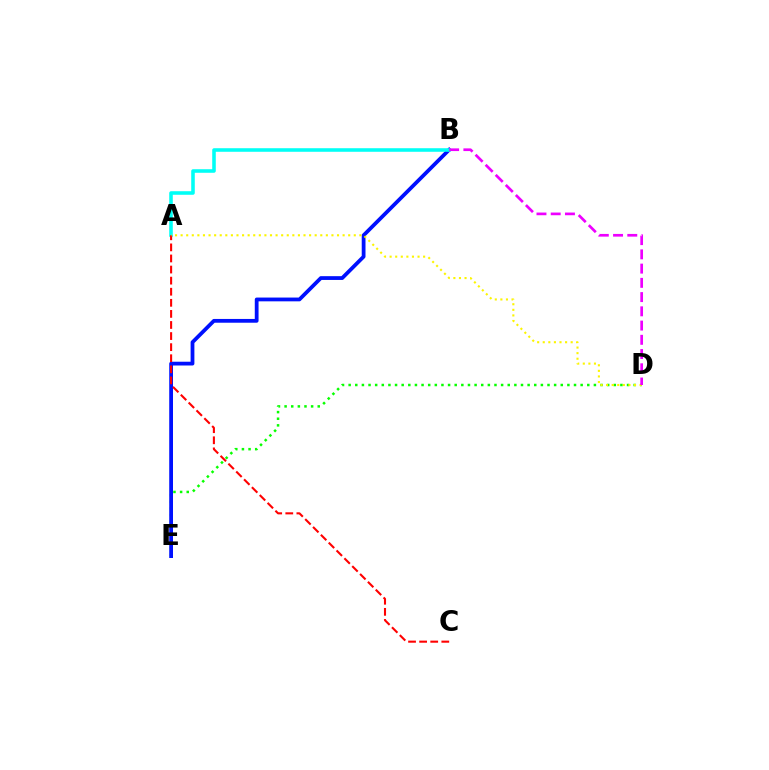{('D', 'E'): [{'color': '#08ff00', 'line_style': 'dotted', 'thickness': 1.8}], ('B', 'E'): [{'color': '#0010ff', 'line_style': 'solid', 'thickness': 2.72}], ('A', 'B'): [{'color': '#00fff6', 'line_style': 'solid', 'thickness': 2.57}], ('A', 'C'): [{'color': '#ff0000', 'line_style': 'dashed', 'thickness': 1.51}], ('A', 'D'): [{'color': '#fcf500', 'line_style': 'dotted', 'thickness': 1.52}], ('B', 'D'): [{'color': '#ee00ff', 'line_style': 'dashed', 'thickness': 1.93}]}